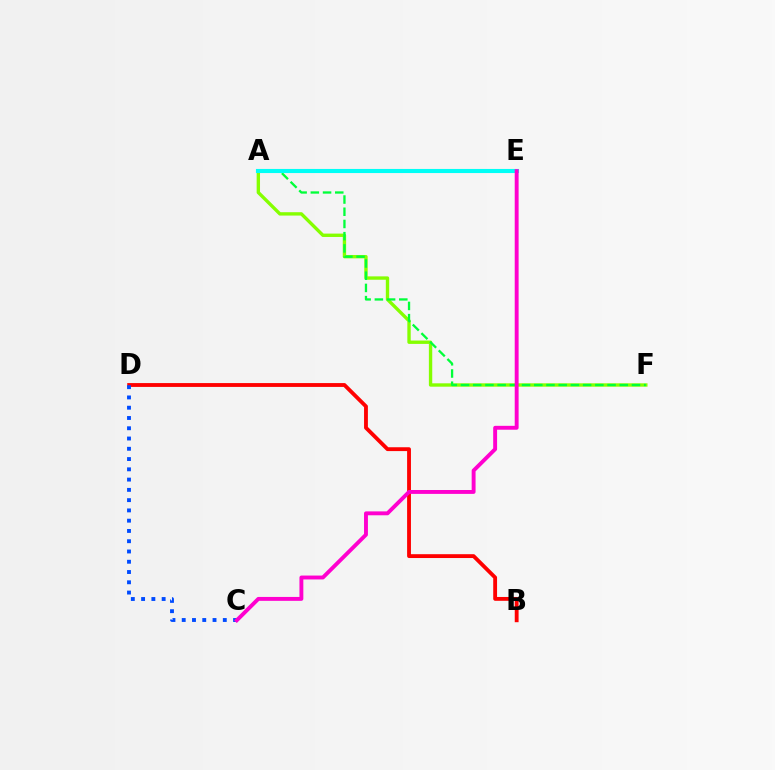{('A', 'F'): [{'color': '#84ff00', 'line_style': 'solid', 'thickness': 2.42}, {'color': '#00ff39', 'line_style': 'dashed', 'thickness': 1.66}], ('B', 'D'): [{'color': '#ff0000', 'line_style': 'solid', 'thickness': 2.76}], ('A', 'E'): [{'color': '#ffbd00', 'line_style': 'dotted', 'thickness': 1.74}, {'color': '#7200ff', 'line_style': 'dotted', 'thickness': 2.53}, {'color': '#00fff6', 'line_style': 'solid', 'thickness': 2.95}], ('C', 'D'): [{'color': '#004bff', 'line_style': 'dotted', 'thickness': 2.79}], ('C', 'E'): [{'color': '#ff00cf', 'line_style': 'solid', 'thickness': 2.8}]}